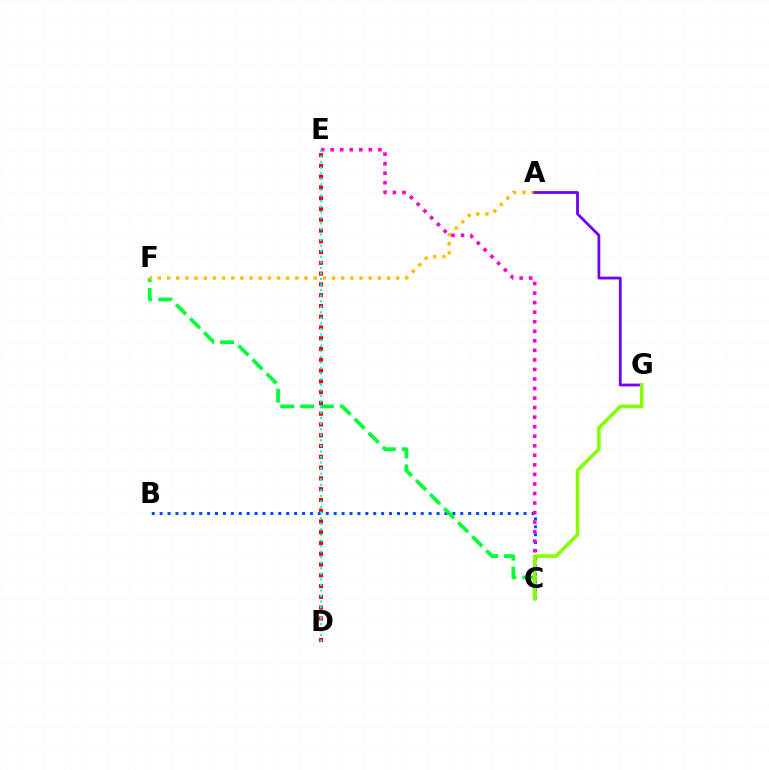{('B', 'C'): [{'color': '#004bff', 'line_style': 'dotted', 'thickness': 2.15}], ('C', 'F'): [{'color': '#00ff39', 'line_style': 'dashed', 'thickness': 2.7}], ('D', 'E'): [{'color': '#ff0000', 'line_style': 'dotted', 'thickness': 2.93}, {'color': '#00fff6', 'line_style': 'dotted', 'thickness': 1.51}], ('A', 'F'): [{'color': '#ffbd00', 'line_style': 'dotted', 'thickness': 2.49}], ('A', 'G'): [{'color': '#7200ff', 'line_style': 'solid', 'thickness': 2.01}], ('C', 'E'): [{'color': '#ff00cf', 'line_style': 'dotted', 'thickness': 2.59}], ('C', 'G'): [{'color': '#84ff00', 'line_style': 'solid', 'thickness': 2.57}]}